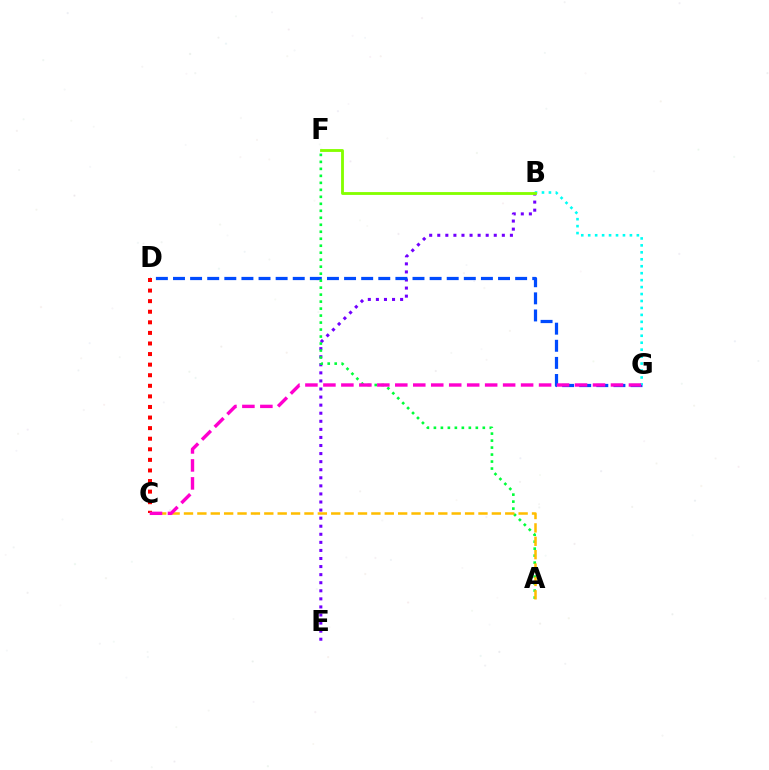{('B', 'E'): [{'color': '#7200ff', 'line_style': 'dotted', 'thickness': 2.19}], ('D', 'G'): [{'color': '#004bff', 'line_style': 'dashed', 'thickness': 2.32}], ('A', 'F'): [{'color': '#00ff39', 'line_style': 'dotted', 'thickness': 1.9}], ('C', 'D'): [{'color': '#ff0000', 'line_style': 'dotted', 'thickness': 2.87}], ('B', 'G'): [{'color': '#00fff6', 'line_style': 'dotted', 'thickness': 1.89}], ('A', 'C'): [{'color': '#ffbd00', 'line_style': 'dashed', 'thickness': 1.82}], ('B', 'F'): [{'color': '#84ff00', 'line_style': 'solid', 'thickness': 2.05}], ('C', 'G'): [{'color': '#ff00cf', 'line_style': 'dashed', 'thickness': 2.44}]}